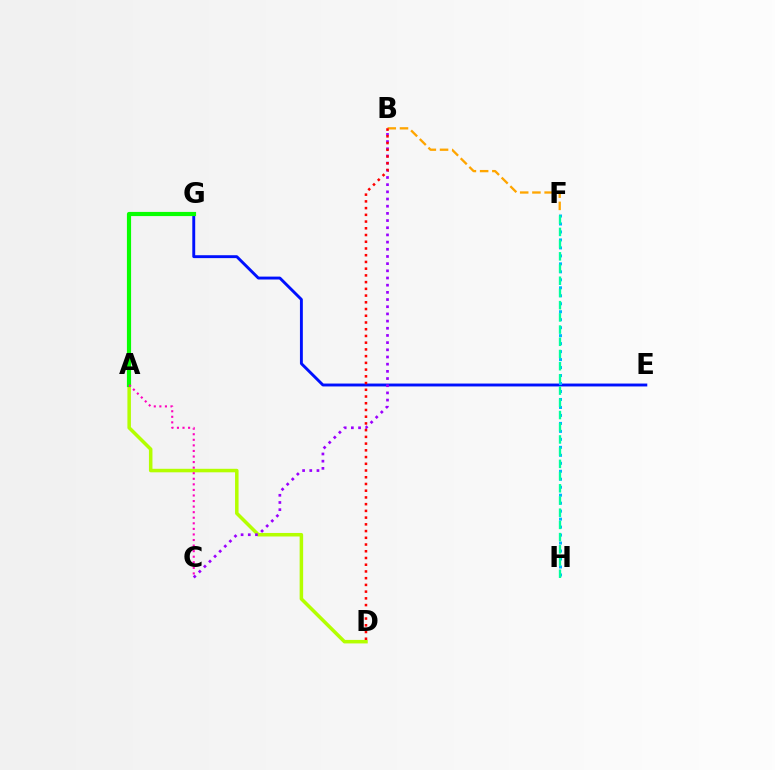{('A', 'D'): [{'color': '#b3ff00', 'line_style': 'solid', 'thickness': 2.53}], ('E', 'G'): [{'color': '#0010ff', 'line_style': 'solid', 'thickness': 2.09}], ('B', 'C'): [{'color': '#9b00ff', 'line_style': 'dotted', 'thickness': 1.95}], ('F', 'H'): [{'color': '#00b5ff', 'line_style': 'dotted', 'thickness': 2.17}, {'color': '#00ff9d', 'line_style': 'dashed', 'thickness': 1.66}], ('B', 'F'): [{'color': '#ffa500', 'line_style': 'dashed', 'thickness': 1.66}], ('A', 'G'): [{'color': '#08ff00', 'line_style': 'solid', 'thickness': 3.0}], ('A', 'C'): [{'color': '#ff00bd', 'line_style': 'dotted', 'thickness': 1.51}], ('B', 'D'): [{'color': '#ff0000', 'line_style': 'dotted', 'thickness': 1.83}]}